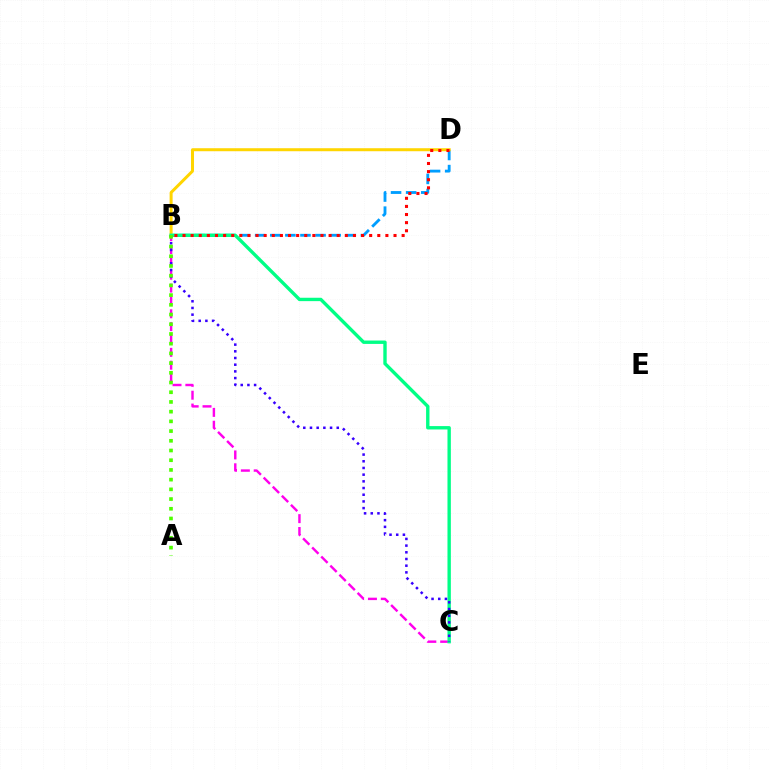{('B', 'D'): [{'color': '#009eff', 'line_style': 'dashed', 'thickness': 2.05}, {'color': '#ffd500', 'line_style': 'solid', 'thickness': 2.17}, {'color': '#ff0000', 'line_style': 'dotted', 'thickness': 2.2}], ('B', 'C'): [{'color': '#ff00ed', 'line_style': 'dashed', 'thickness': 1.75}, {'color': '#00ff86', 'line_style': 'solid', 'thickness': 2.43}, {'color': '#3700ff', 'line_style': 'dotted', 'thickness': 1.82}], ('A', 'B'): [{'color': '#4fff00', 'line_style': 'dotted', 'thickness': 2.64}]}